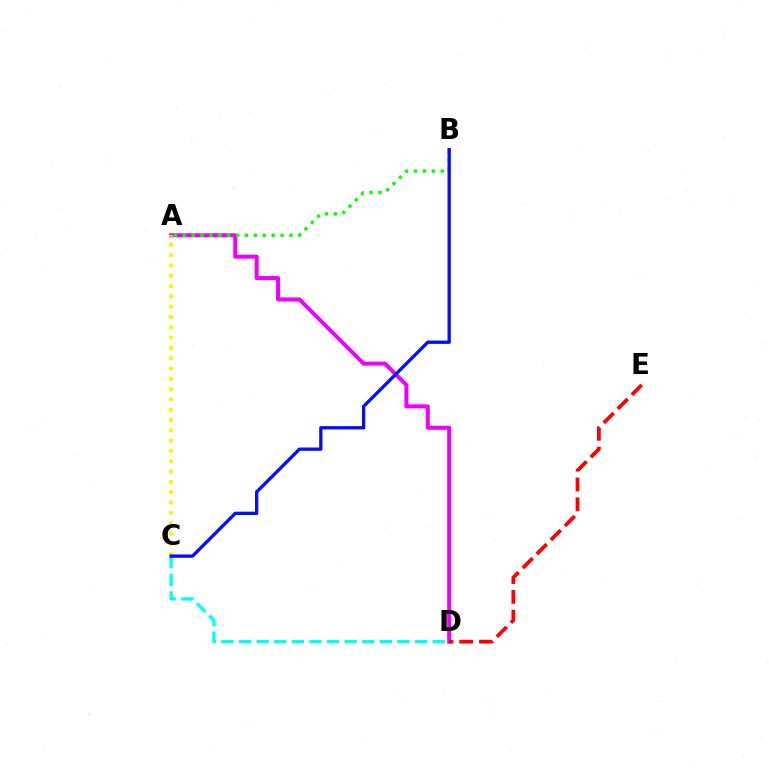{('A', 'D'): [{'color': '#ee00ff', 'line_style': 'solid', 'thickness': 2.88}], ('C', 'D'): [{'color': '#00fff6', 'line_style': 'dashed', 'thickness': 2.39}], ('D', 'E'): [{'color': '#ff0000', 'line_style': 'dashed', 'thickness': 2.7}], ('A', 'B'): [{'color': '#08ff00', 'line_style': 'dotted', 'thickness': 2.42}], ('A', 'C'): [{'color': '#fcf500', 'line_style': 'dotted', 'thickness': 2.8}], ('B', 'C'): [{'color': '#0010ff', 'line_style': 'solid', 'thickness': 2.38}]}